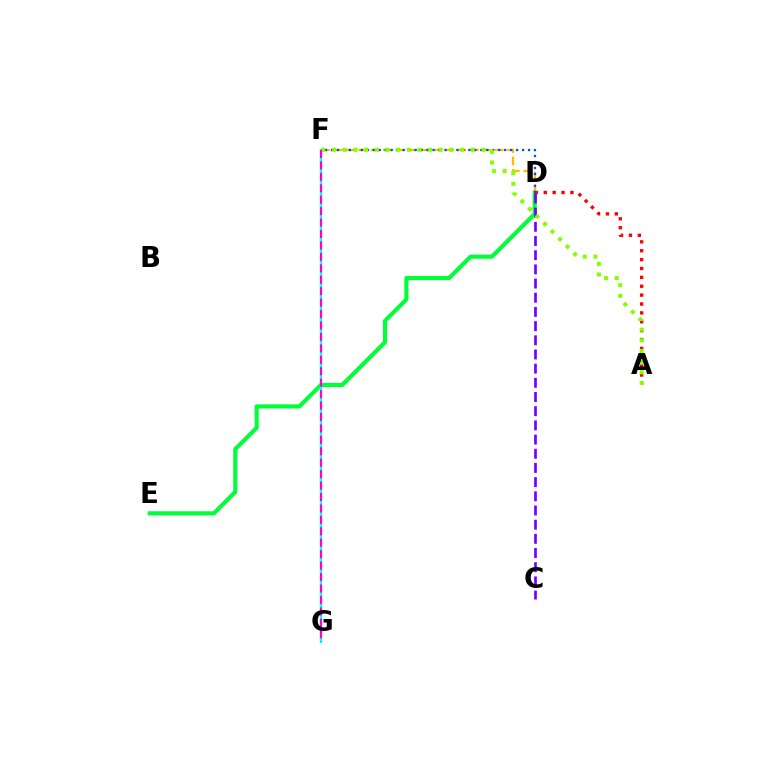{('D', 'E'): [{'color': '#00ff39', 'line_style': 'solid', 'thickness': 2.97}], ('F', 'G'): [{'color': '#00fff6', 'line_style': 'solid', 'thickness': 1.72}, {'color': '#ff00cf', 'line_style': 'dashed', 'thickness': 1.55}], ('A', 'D'): [{'color': '#ff0000', 'line_style': 'dotted', 'thickness': 2.41}], ('D', 'F'): [{'color': '#ffbd00', 'line_style': 'dashed', 'thickness': 1.69}, {'color': '#004bff', 'line_style': 'dotted', 'thickness': 1.62}], ('C', 'D'): [{'color': '#7200ff', 'line_style': 'dashed', 'thickness': 1.93}], ('A', 'F'): [{'color': '#84ff00', 'line_style': 'dotted', 'thickness': 2.9}]}